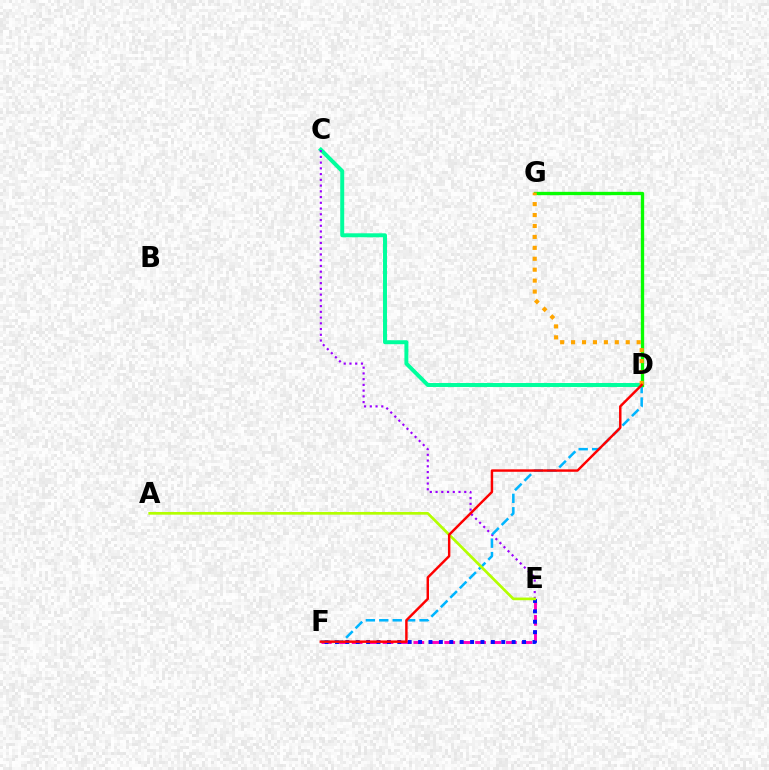{('C', 'D'): [{'color': '#00ff9d', 'line_style': 'solid', 'thickness': 2.85}], ('E', 'F'): [{'color': '#ff00bd', 'line_style': 'dashed', 'thickness': 2.1}, {'color': '#0010ff', 'line_style': 'dotted', 'thickness': 2.82}], ('C', 'E'): [{'color': '#9b00ff', 'line_style': 'dotted', 'thickness': 1.56}], ('D', 'F'): [{'color': '#00b5ff', 'line_style': 'dashed', 'thickness': 1.82}, {'color': '#ff0000', 'line_style': 'solid', 'thickness': 1.76}], ('D', 'G'): [{'color': '#08ff00', 'line_style': 'solid', 'thickness': 2.39}, {'color': '#ffa500', 'line_style': 'dotted', 'thickness': 2.97}], ('A', 'E'): [{'color': '#b3ff00', 'line_style': 'solid', 'thickness': 1.93}]}